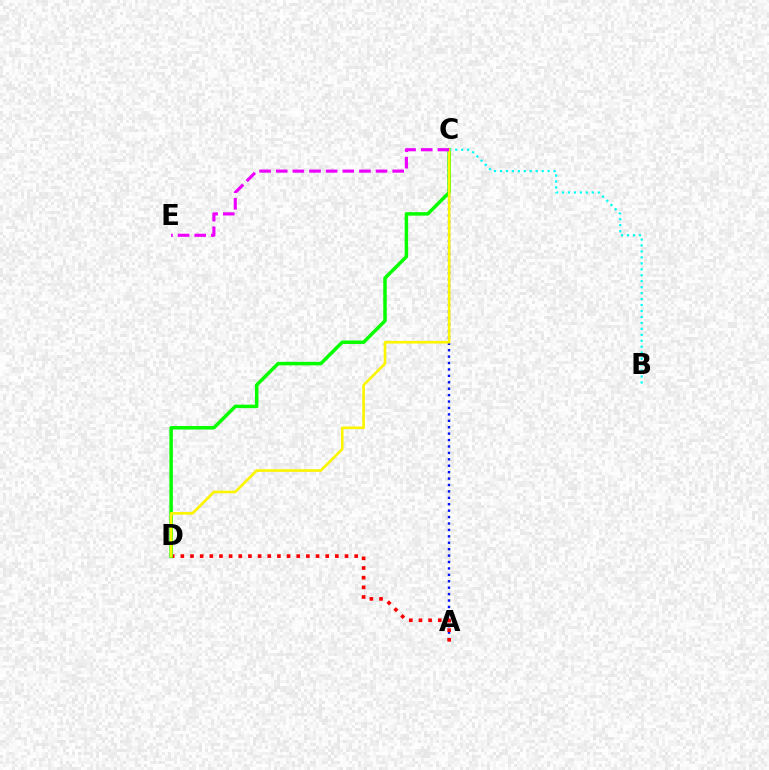{('A', 'C'): [{'color': '#0010ff', 'line_style': 'dotted', 'thickness': 1.74}], ('A', 'D'): [{'color': '#ff0000', 'line_style': 'dotted', 'thickness': 2.62}], ('C', 'D'): [{'color': '#08ff00', 'line_style': 'solid', 'thickness': 2.52}, {'color': '#fcf500', 'line_style': 'solid', 'thickness': 1.9}], ('B', 'C'): [{'color': '#00fff6', 'line_style': 'dotted', 'thickness': 1.62}], ('C', 'E'): [{'color': '#ee00ff', 'line_style': 'dashed', 'thickness': 2.26}]}